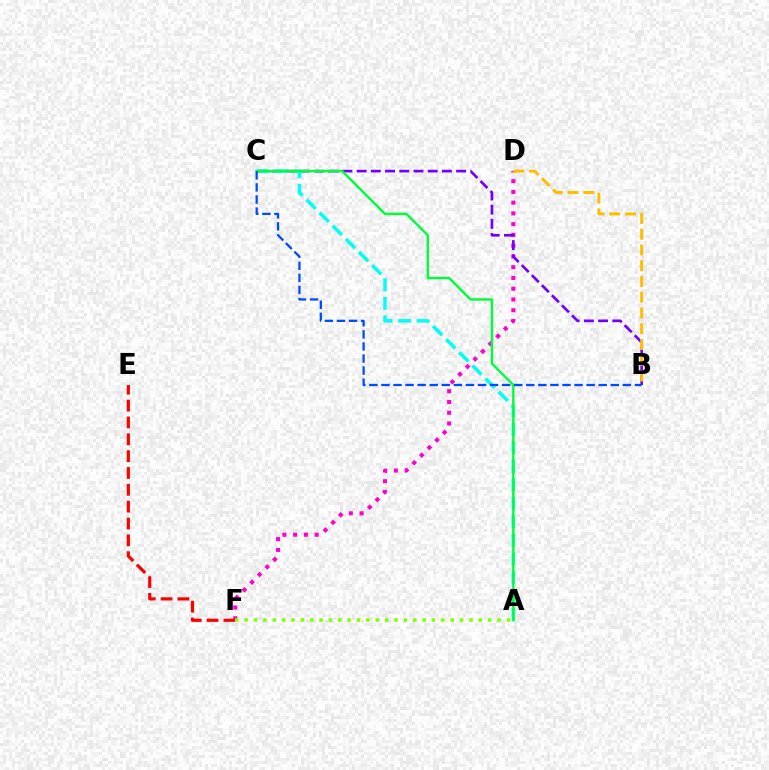{('D', 'F'): [{'color': '#ff00cf', 'line_style': 'dotted', 'thickness': 2.92}], ('E', 'F'): [{'color': '#ff0000', 'line_style': 'dashed', 'thickness': 2.29}], ('B', 'C'): [{'color': '#7200ff', 'line_style': 'dashed', 'thickness': 1.93}, {'color': '#004bff', 'line_style': 'dashed', 'thickness': 1.64}], ('B', 'D'): [{'color': '#ffbd00', 'line_style': 'dashed', 'thickness': 2.14}], ('A', 'F'): [{'color': '#84ff00', 'line_style': 'dotted', 'thickness': 2.55}], ('A', 'C'): [{'color': '#00fff6', 'line_style': 'dashed', 'thickness': 2.52}, {'color': '#00ff39', 'line_style': 'solid', 'thickness': 1.73}]}